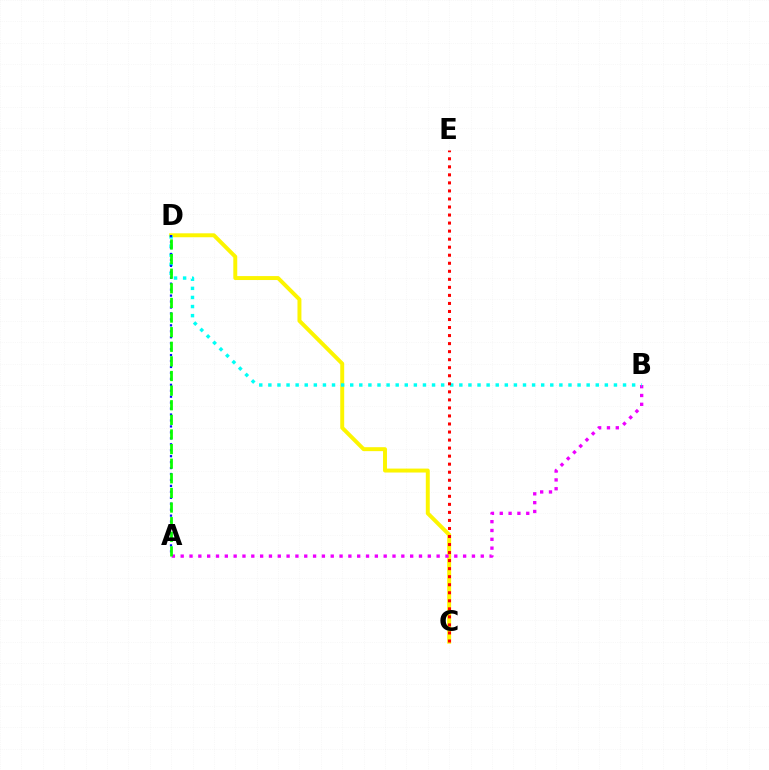{('C', 'D'): [{'color': '#fcf500', 'line_style': 'solid', 'thickness': 2.84}], ('A', 'B'): [{'color': '#ee00ff', 'line_style': 'dotted', 'thickness': 2.4}], ('B', 'D'): [{'color': '#00fff6', 'line_style': 'dotted', 'thickness': 2.47}], ('C', 'E'): [{'color': '#ff0000', 'line_style': 'dotted', 'thickness': 2.18}], ('A', 'D'): [{'color': '#0010ff', 'line_style': 'dotted', 'thickness': 1.62}, {'color': '#08ff00', 'line_style': 'dashed', 'thickness': 1.99}]}